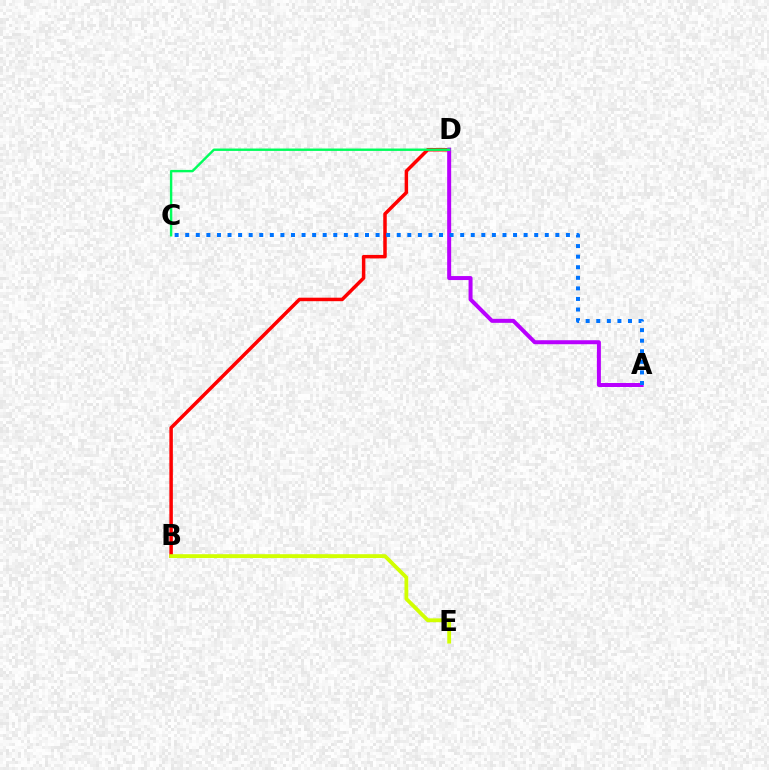{('B', 'D'): [{'color': '#ff0000', 'line_style': 'solid', 'thickness': 2.52}], ('A', 'D'): [{'color': '#b900ff', 'line_style': 'solid', 'thickness': 2.88}], ('A', 'C'): [{'color': '#0074ff', 'line_style': 'dotted', 'thickness': 2.87}], ('B', 'E'): [{'color': '#d1ff00', 'line_style': 'solid', 'thickness': 2.76}], ('C', 'D'): [{'color': '#00ff5c', 'line_style': 'solid', 'thickness': 1.73}]}